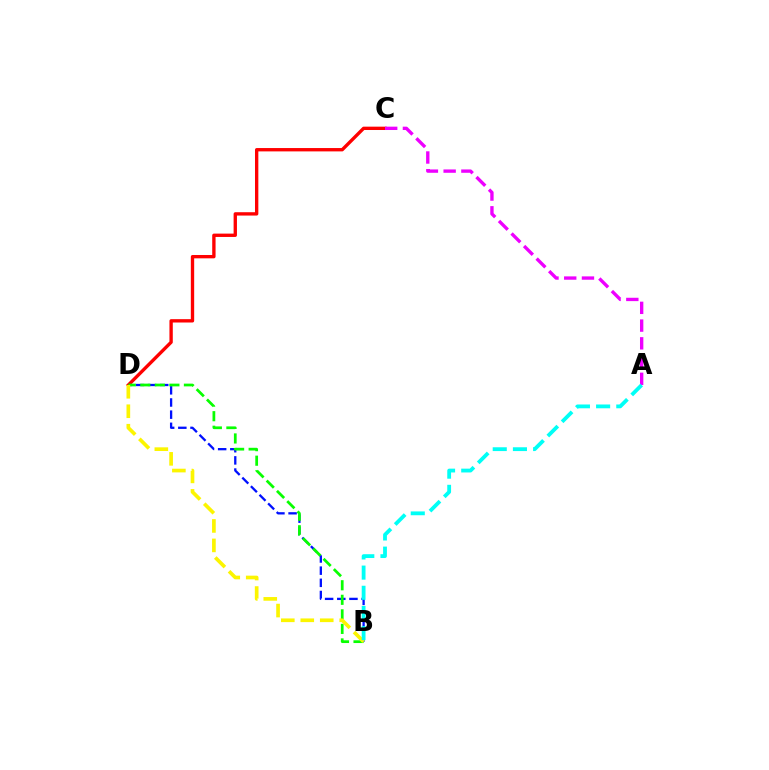{('B', 'D'): [{'color': '#0010ff', 'line_style': 'dashed', 'thickness': 1.65}, {'color': '#08ff00', 'line_style': 'dashed', 'thickness': 1.98}, {'color': '#fcf500', 'line_style': 'dashed', 'thickness': 2.64}], ('C', 'D'): [{'color': '#ff0000', 'line_style': 'solid', 'thickness': 2.41}], ('A', 'C'): [{'color': '#ee00ff', 'line_style': 'dashed', 'thickness': 2.41}], ('A', 'B'): [{'color': '#00fff6', 'line_style': 'dashed', 'thickness': 2.74}]}